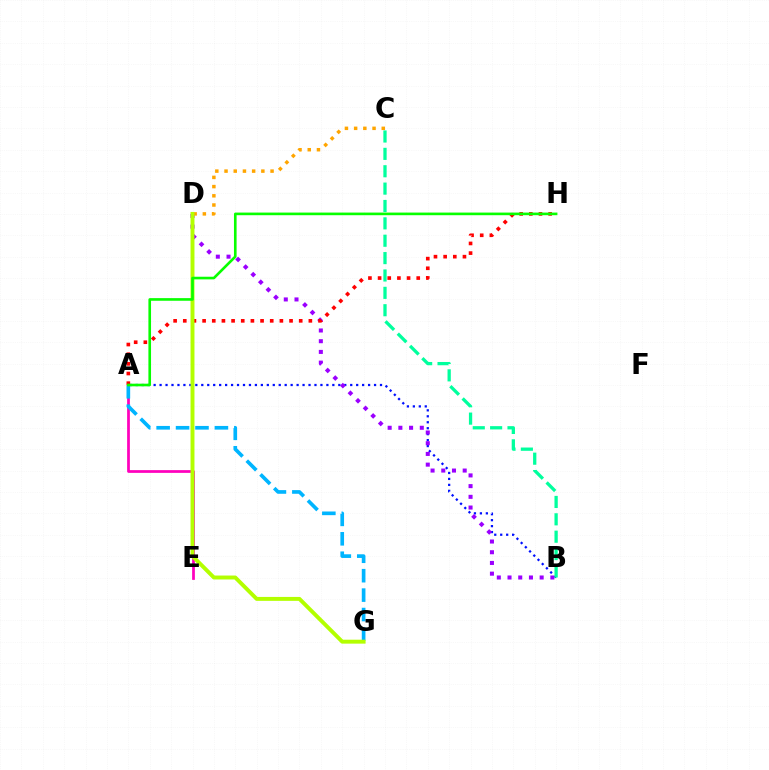{('A', 'B'): [{'color': '#0010ff', 'line_style': 'dotted', 'thickness': 1.62}], ('B', 'D'): [{'color': '#9b00ff', 'line_style': 'dotted', 'thickness': 2.91}], ('C', 'D'): [{'color': '#ffa500', 'line_style': 'dotted', 'thickness': 2.5}], ('A', 'E'): [{'color': '#ff00bd', 'line_style': 'solid', 'thickness': 1.98}], ('A', 'H'): [{'color': '#ff0000', 'line_style': 'dotted', 'thickness': 2.62}, {'color': '#08ff00', 'line_style': 'solid', 'thickness': 1.9}], ('A', 'G'): [{'color': '#00b5ff', 'line_style': 'dashed', 'thickness': 2.64}], ('D', 'G'): [{'color': '#b3ff00', 'line_style': 'solid', 'thickness': 2.83}], ('B', 'C'): [{'color': '#00ff9d', 'line_style': 'dashed', 'thickness': 2.36}]}